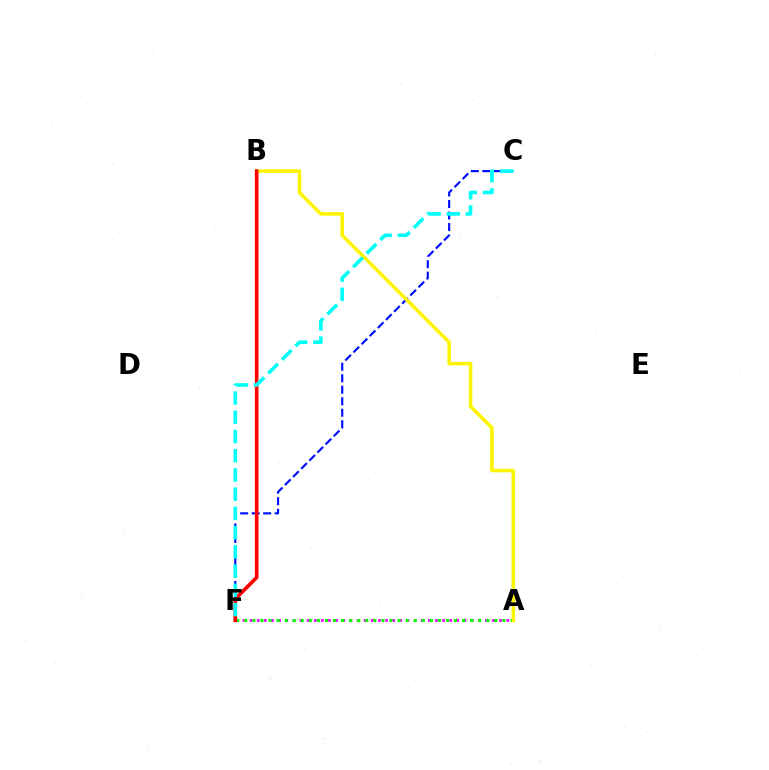{('C', 'F'): [{'color': '#0010ff', 'line_style': 'dashed', 'thickness': 1.56}, {'color': '#00fff6', 'line_style': 'dashed', 'thickness': 2.61}], ('A', 'F'): [{'color': '#ee00ff', 'line_style': 'dotted', 'thickness': 1.94}, {'color': '#08ff00', 'line_style': 'dotted', 'thickness': 2.19}], ('A', 'B'): [{'color': '#fcf500', 'line_style': 'solid', 'thickness': 2.55}], ('B', 'F'): [{'color': '#ff0000', 'line_style': 'solid', 'thickness': 2.62}]}